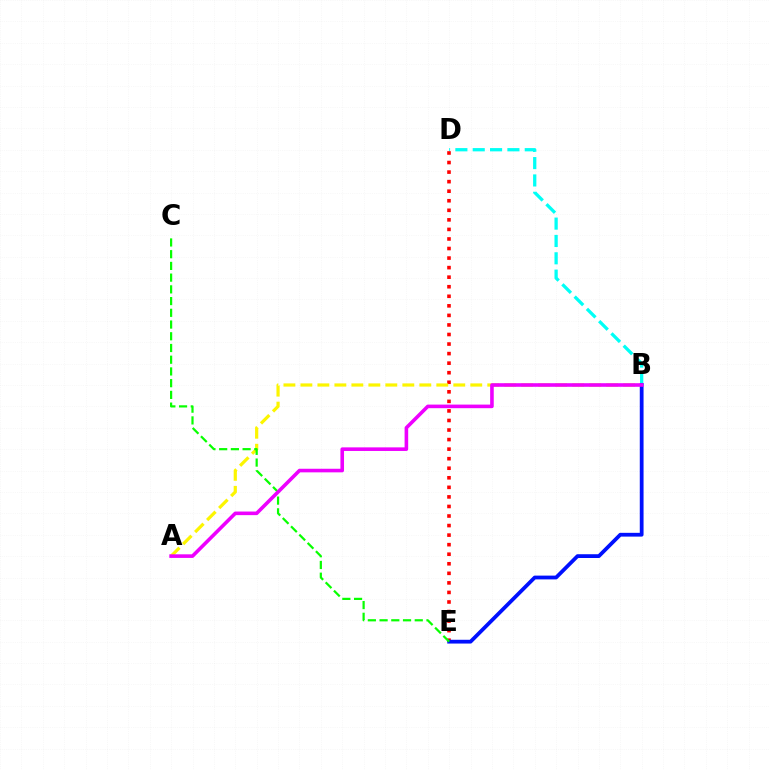{('B', 'D'): [{'color': '#00fff6', 'line_style': 'dashed', 'thickness': 2.36}], ('D', 'E'): [{'color': '#ff0000', 'line_style': 'dotted', 'thickness': 2.6}], ('A', 'B'): [{'color': '#fcf500', 'line_style': 'dashed', 'thickness': 2.31}, {'color': '#ee00ff', 'line_style': 'solid', 'thickness': 2.59}], ('B', 'E'): [{'color': '#0010ff', 'line_style': 'solid', 'thickness': 2.72}], ('C', 'E'): [{'color': '#08ff00', 'line_style': 'dashed', 'thickness': 1.59}]}